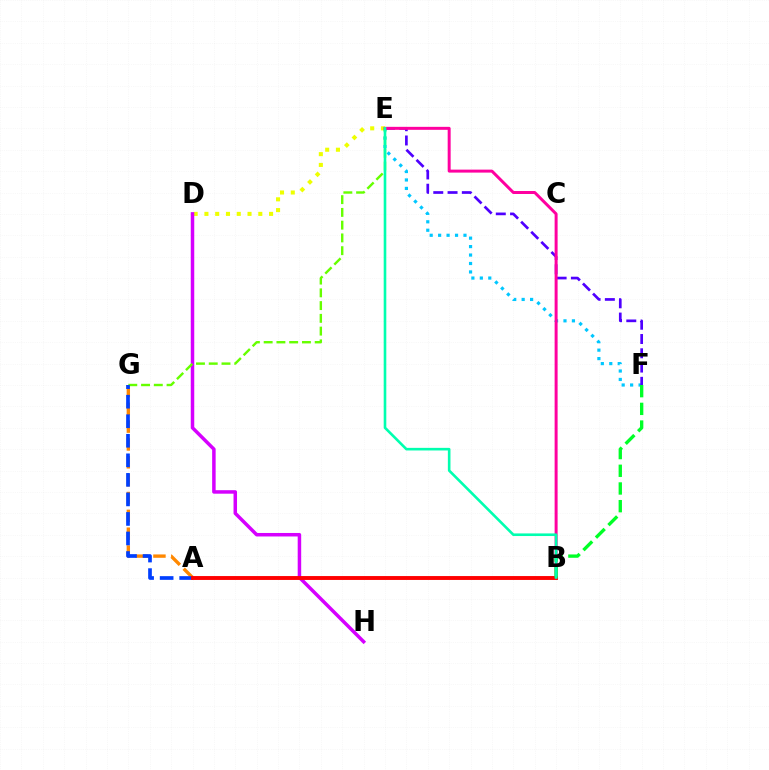{('A', 'G'): [{'color': '#ff8800', 'line_style': 'dashed', 'thickness': 2.42}, {'color': '#003fff', 'line_style': 'dashed', 'thickness': 2.65}], ('E', 'F'): [{'color': '#00c7ff', 'line_style': 'dotted', 'thickness': 2.3}, {'color': '#4f00ff', 'line_style': 'dashed', 'thickness': 1.94}], ('D', 'E'): [{'color': '#eeff00', 'line_style': 'dotted', 'thickness': 2.93}], ('D', 'H'): [{'color': '#d600ff', 'line_style': 'solid', 'thickness': 2.52}], ('E', 'G'): [{'color': '#66ff00', 'line_style': 'dashed', 'thickness': 1.73}], ('B', 'E'): [{'color': '#ff00a0', 'line_style': 'solid', 'thickness': 2.15}, {'color': '#00ffaf', 'line_style': 'solid', 'thickness': 1.88}], ('A', 'B'): [{'color': '#ff0000', 'line_style': 'solid', 'thickness': 2.8}], ('B', 'F'): [{'color': '#00ff27', 'line_style': 'dashed', 'thickness': 2.4}]}